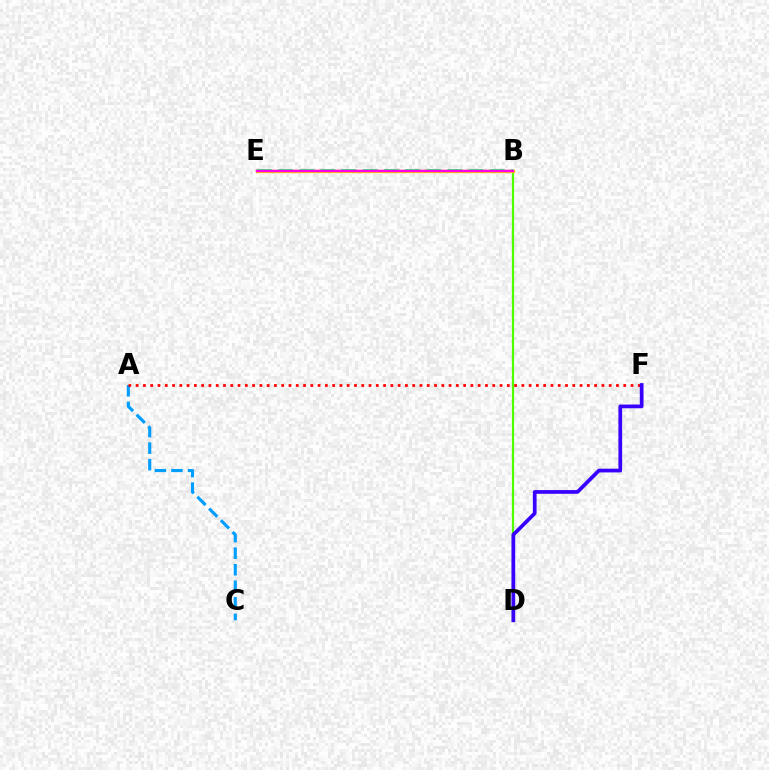{('B', 'D'): [{'color': '#4fff00', 'line_style': 'solid', 'thickness': 1.62}], ('A', 'C'): [{'color': '#009eff', 'line_style': 'dashed', 'thickness': 2.25}], ('B', 'E'): [{'color': '#00ff86', 'line_style': 'dashed', 'thickness': 2.87}, {'color': '#ffd500', 'line_style': 'solid', 'thickness': 2.45}, {'color': '#ff00ed', 'line_style': 'solid', 'thickness': 1.77}], ('A', 'F'): [{'color': '#ff0000', 'line_style': 'dotted', 'thickness': 1.98}], ('D', 'F'): [{'color': '#3700ff', 'line_style': 'solid', 'thickness': 2.68}]}